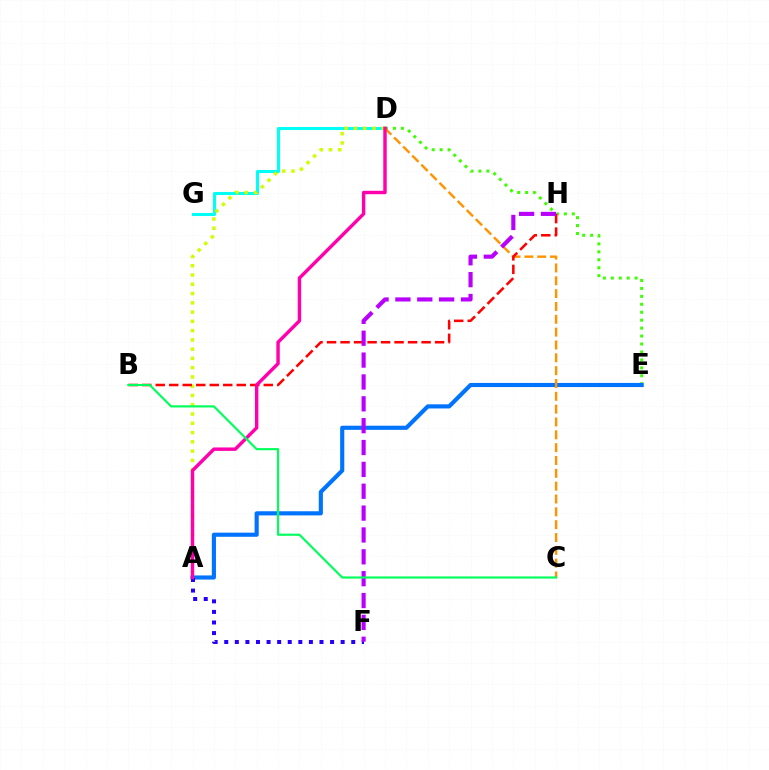{('D', 'E'): [{'color': '#3dff00', 'line_style': 'dotted', 'thickness': 2.16}], ('A', 'E'): [{'color': '#0074ff', 'line_style': 'solid', 'thickness': 2.98}], ('D', 'G'): [{'color': '#00fff6', 'line_style': 'solid', 'thickness': 2.21}], ('A', 'D'): [{'color': '#d1ff00', 'line_style': 'dotted', 'thickness': 2.52}, {'color': '#ff00ac', 'line_style': 'solid', 'thickness': 2.46}], ('C', 'D'): [{'color': '#ff9400', 'line_style': 'dashed', 'thickness': 1.74}], ('A', 'F'): [{'color': '#2500ff', 'line_style': 'dotted', 'thickness': 2.88}], ('B', 'H'): [{'color': '#ff0000', 'line_style': 'dashed', 'thickness': 1.83}], ('F', 'H'): [{'color': '#b900ff', 'line_style': 'dashed', 'thickness': 2.97}], ('B', 'C'): [{'color': '#00ff5c', 'line_style': 'solid', 'thickness': 1.56}]}